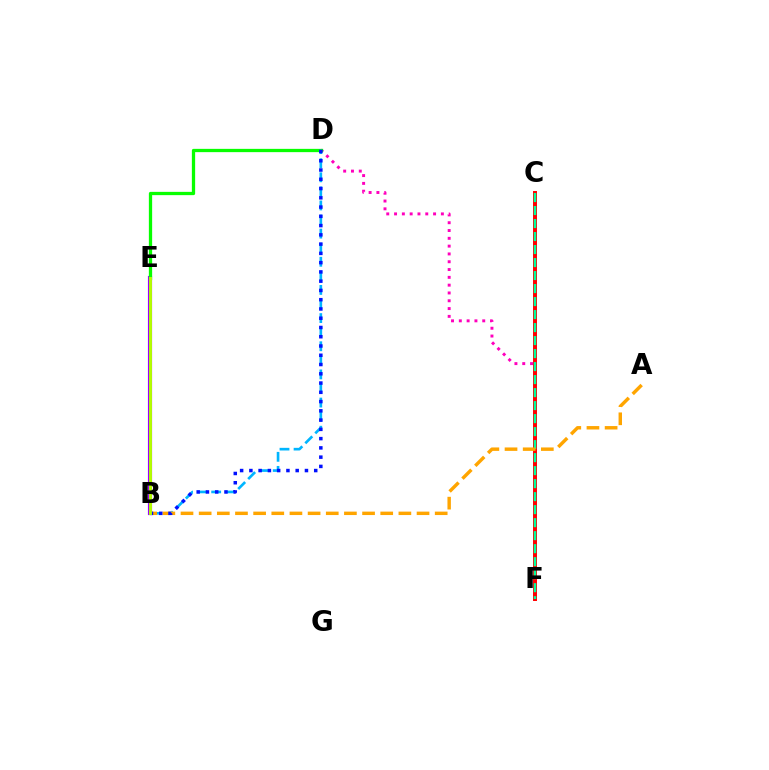{('B', 'E'): [{'color': '#9b00ff', 'line_style': 'solid', 'thickness': 2.99}, {'color': '#b3ff00', 'line_style': 'solid', 'thickness': 2.11}], ('D', 'F'): [{'color': '#ff00bd', 'line_style': 'dotted', 'thickness': 2.12}], ('C', 'F'): [{'color': '#ff0000', 'line_style': 'solid', 'thickness': 2.86}, {'color': '#00ff9d', 'line_style': 'dashed', 'thickness': 1.77}], ('D', 'E'): [{'color': '#08ff00', 'line_style': 'solid', 'thickness': 2.36}], ('B', 'D'): [{'color': '#00b5ff', 'line_style': 'dashed', 'thickness': 1.91}, {'color': '#0010ff', 'line_style': 'dotted', 'thickness': 2.52}], ('A', 'B'): [{'color': '#ffa500', 'line_style': 'dashed', 'thickness': 2.47}]}